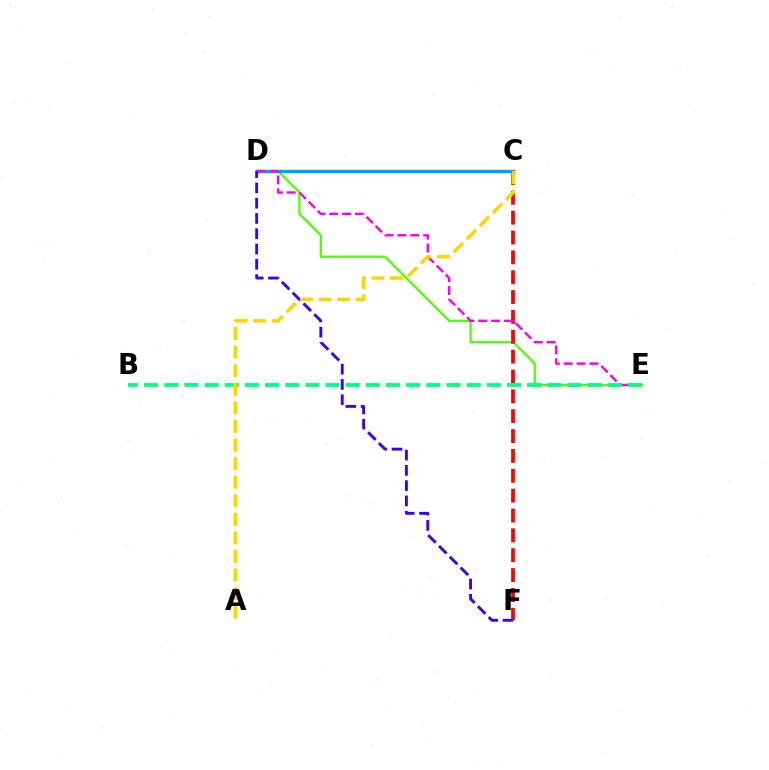{('D', 'E'): [{'color': '#4fff00', 'line_style': 'solid', 'thickness': 1.66}, {'color': '#ff00ed', 'line_style': 'dashed', 'thickness': 1.75}], ('C', 'D'): [{'color': '#009eff', 'line_style': 'solid', 'thickness': 2.48}], ('C', 'F'): [{'color': '#ff0000', 'line_style': 'dashed', 'thickness': 2.7}], ('B', 'E'): [{'color': '#00ff86', 'line_style': 'dashed', 'thickness': 2.74}], ('D', 'F'): [{'color': '#3700ff', 'line_style': 'dashed', 'thickness': 2.08}], ('A', 'C'): [{'color': '#ffd500', 'line_style': 'dashed', 'thickness': 2.52}]}